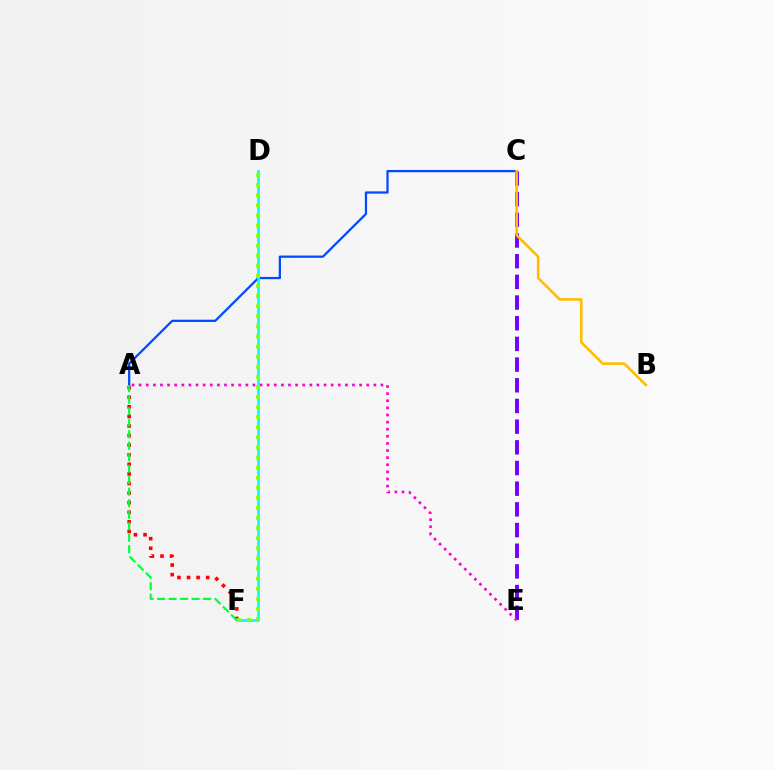{('A', 'C'): [{'color': '#004bff', 'line_style': 'solid', 'thickness': 1.63}], ('A', 'F'): [{'color': '#ff0000', 'line_style': 'dotted', 'thickness': 2.6}, {'color': '#00ff39', 'line_style': 'dashed', 'thickness': 1.56}], ('C', 'E'): [{'color': '#7200ff', 'line_style': 'dashed', 'thickness': 2.81}], ('D', 'F'): [{'color': '#00fff6', 'line_style': 'solid', 'thickness': 1.93}, {'color': '#84ff00', 'line_style': 'dotted', 'thickness': 2.74}], ('A', 'E'): [{'color': '#ff00cf', 'line_style': 'dotted', 'thickness': 1.93}], ('B', 'C'): [{'color': '#ffbd00', 'line_style': 'solid', 'thickness': 1.87}]}